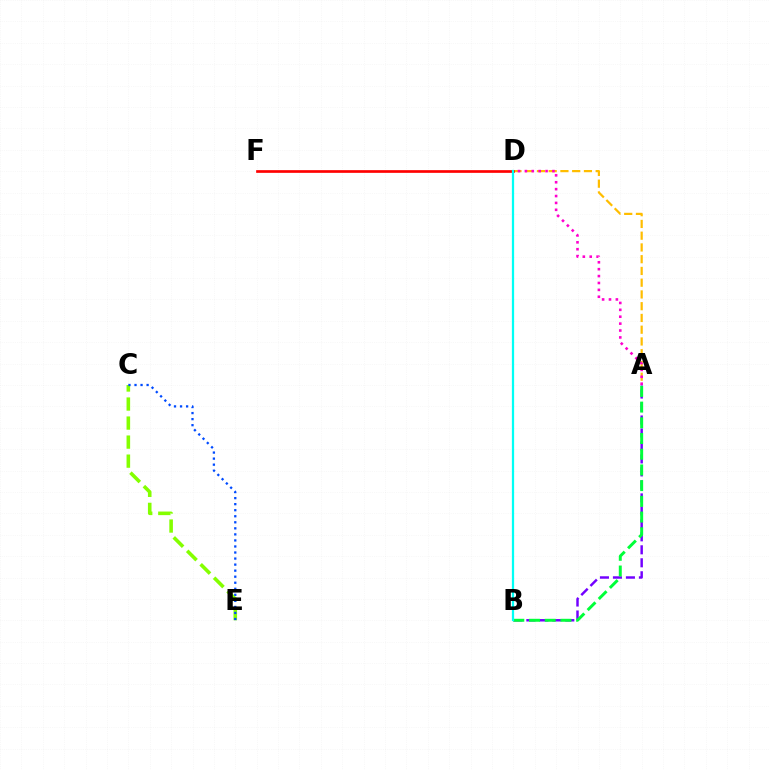{('A', 'D'): [{'color': '#ffbd00', 'line_style': 'dashed', 'thickness': 1.6}, {'color': '#ff00cf', 'line_style': 'dotted', 'thickness': 1.87}], ('D', 'F'): [{'color': '#ff0000', 'line_style': 'solid', 'thickness': 1.94}], ('A', 'B'): [{'color': '#7200ff', 'line_style': 'dashed', 'thickness': 1.76}, {'color': '#00ff39', 'line_style': 'dashed', 'thickness': 2.13}], ('B', 'D'): [{'color': '#00fff6', 'line_style': 'solid', 'thickness': 1.61}], ('C', 'E'): [{'color': '#84ff00', 'line_style': 'dashed', 'thickness': 2.59}, {'color': '#004bff', 'line_style': 'dotted', 'thickness': 1.64}]}